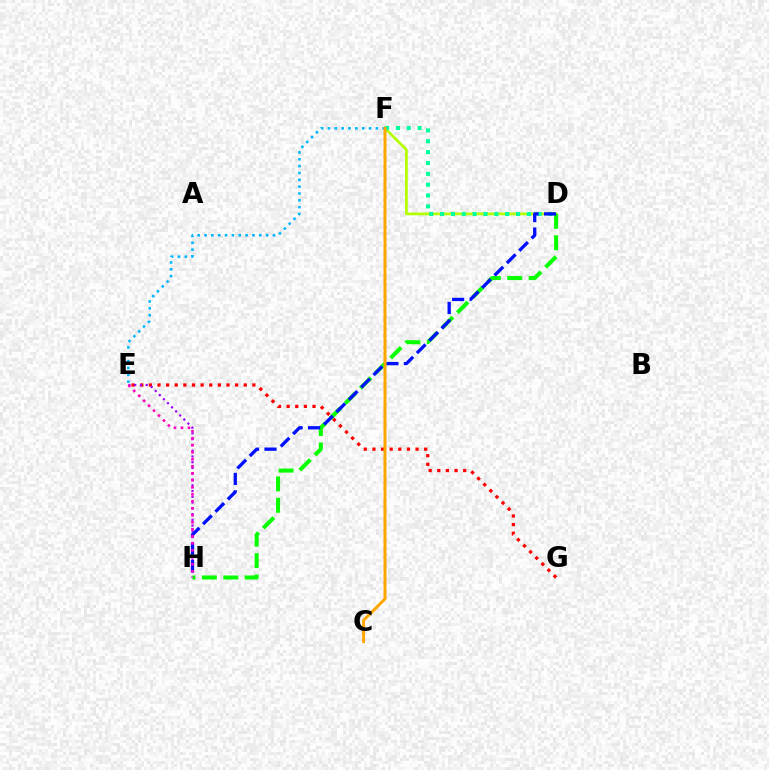{('D', 'F'): [{'color': '#b3ff00', 'line_style': 'solid', 'thickness': 1.97}, {'color': '#00ff9d', 'line_style': 'dotted', 'thickness': 2.95}], ('E', 'G'): [{'color': '#ff0000', 'line_style': 'dotted', 'thickness': 2.34}], ('E', 'H'): [{'color': '#9b00ff', 'line_style': 'dotted', 'thickness': 1.57}, {'color': '#ff00bd', 'line_style': 'dotted', 'thickness': 1.9}], ('D', 'H'): [{'color': '#08ff00', 'line_style': 'dashed', 'thickness': 2.91}, {'color': '#0010ff', 'line_style': 'dashed', 'thickness': 2.37}], ('E', 'F'): [{'color': '#00b5ff', 'line_style': 'dotted', 'thickness': 1.86}], ('C', 'F'): [{'color': '#ffa500', 'line_style': 'solid', 'thickness': 2.15}]}